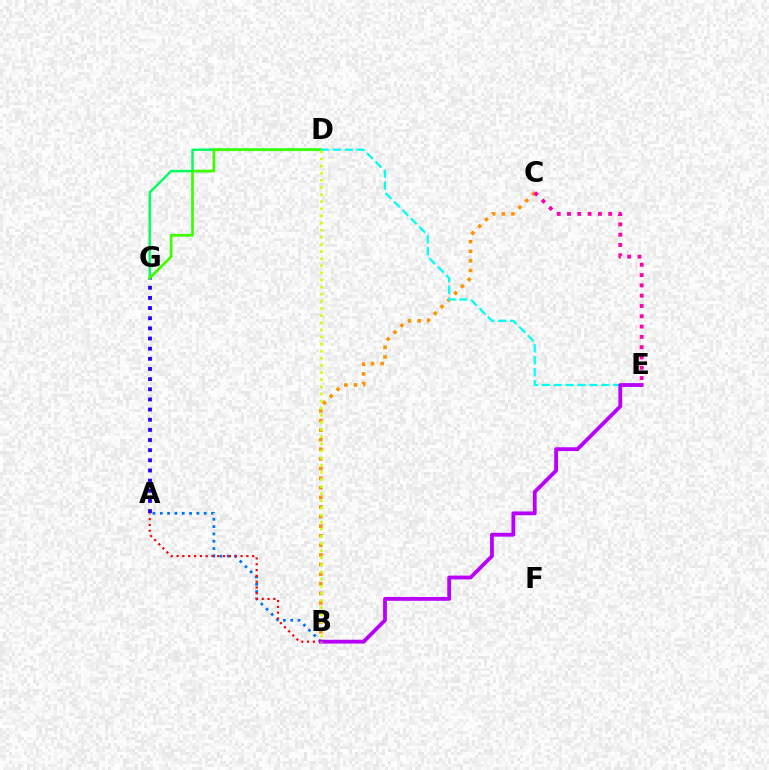{('B', 'C'): [{'color': '#ff9400', 'line_style': 'dotted', 'thickness': 2.61}], ('A', 'G'): [{'color': '#2500ff', 'line_style': 'dotted', 'thickness': 2.76}], ('D', 'G'): [{'color': '#00ff5c', 'line_style': 'solid', 'thickness': 1.75}, {'color': '#3dff00', 'line_style': 'solid', 'thickness': 1.99}], ('A', 'B'): [{'color': '#0074ff', 'line_style': 'dotted', 'thickness': 1.99}, {'color': '#ff0000', 'line_style': 'dotted', 'thickness': 1.58}], ('C', 'E'): [{'color': '#ff00ac', 'line_style': 'dotted', 'thickness': 2.8}], ('D', 'E'): [{'color': '#00fff6', 'line_style': 'dashed', 'thickness': 1.62}], ('B', 'E'): [{'color': '#b900ff', 'line_style': 'solid', 'thickness': 2.75}], ('B', 'D'): [{'color': '#d1ff00', 'line_style': 'dotted', 'thickness': 1.93}]}